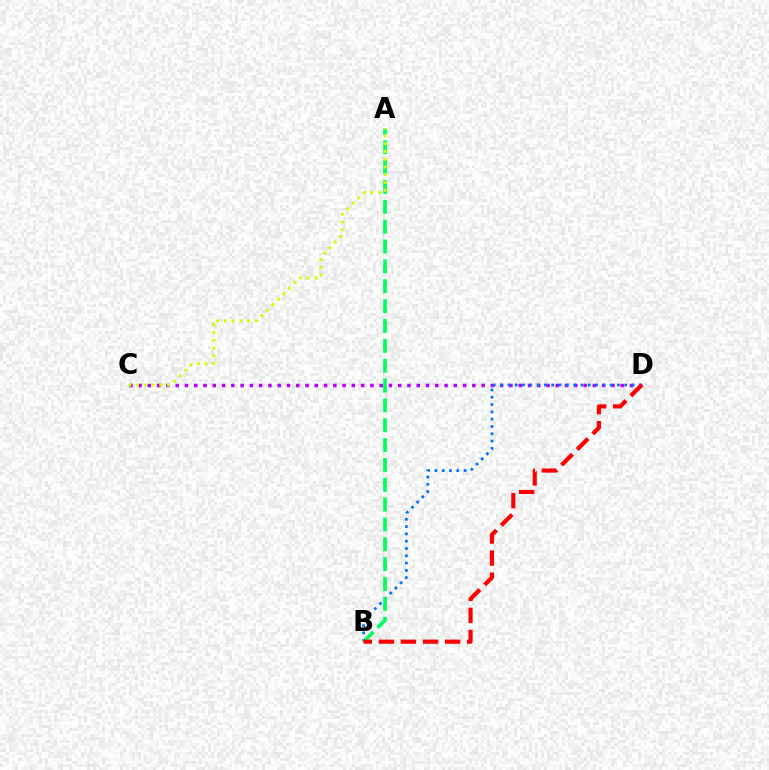{('C', 'D'): [{'color': '#b900ff', 'line_style': 'dotted', 'thickness': 2.52}], ('B', 'D'): [{'color': '#0074ff', 'line_style': 'dotted', 'thickness': 1.98}, {'color': '#ff0000', 'line_style': 'dashed', 'thickness': 3.0}], ('A', 'B'): [{'color': '#00ff5c', 'line_style': 'dashed', 'thickness': 2.7}], ('A', 'C'): [{'color': '#d1ff00', 'line_style': 'dotted', 'thickness': 2.11}]}